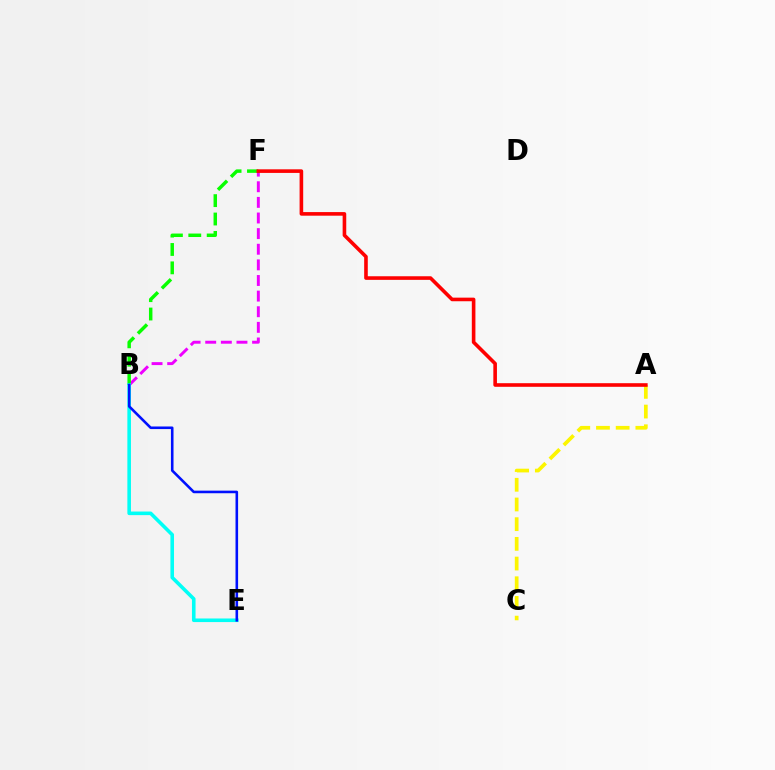{('B', 'F'): [{'color': '#ee00ff', 'line_style': 'dashed', 'thickness': 2.12}, {'color': '#08ff00', 'line_style': 'dashed', 'thickness': 2.5}], ('A', 'C'): [{'color': '#fcf500', 'line_style': 'dashed', 'thickness': 2.68}], ('B', 'E'): [{'color': '#00fff6', 'line_style': 'solid', 'thickness': 2.58}, {'color': '#0010ff', 'line_style': 'solid', 'thickness': 1.87}], ('A', 'F'): [{'color': '#ff0000', 'line_style': 'solid', 'thickness': 2.6}]}